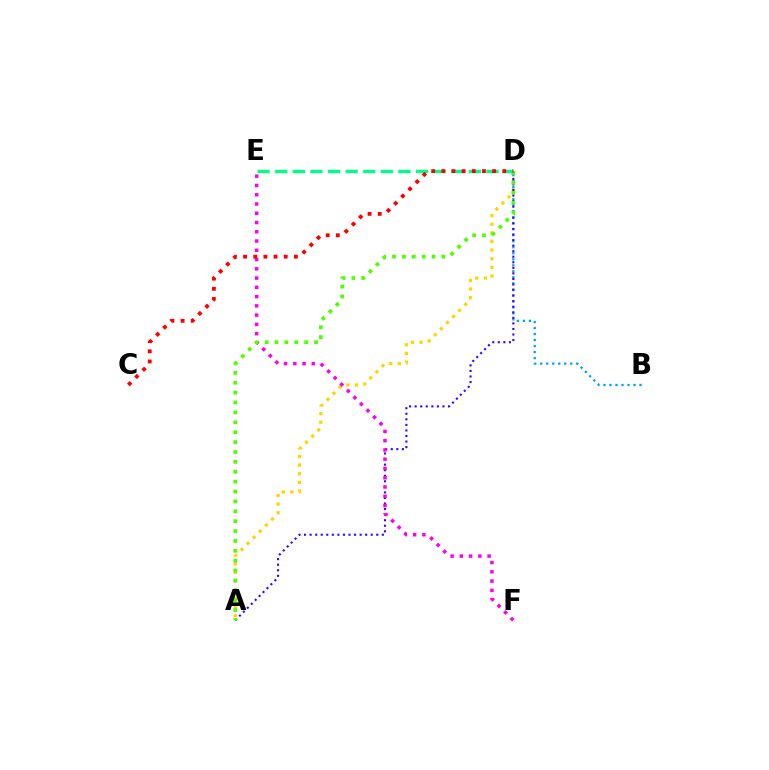{('A', 'D'): [{'color': '#ffd500', 'line_style': 'dotted', 'thickness': 2.34}, {'color': '#3700ff', 'line_style': 'dotted', 'thickness': 1.51}, {'color': '#4fff00', 'line_style': 'dotted', 'thickness': 2.69}], ('B', 'D'): [{'color': '#009eff', 'line_style': 'dotted', 'thickness': 1.63}], ('E', 'F'): [{'color': '#ff00ed', 'line_style': 'dotted', 'thickness': 2.52}], ('D', 'E'): [{'color': '#00ff86', 'line_style': 'dashed', 'thickness': 2.39}], ('C', 'D'): [{'color': '#ff0000', 'line_style': 'dotted', 'thickness': 2.76}]}